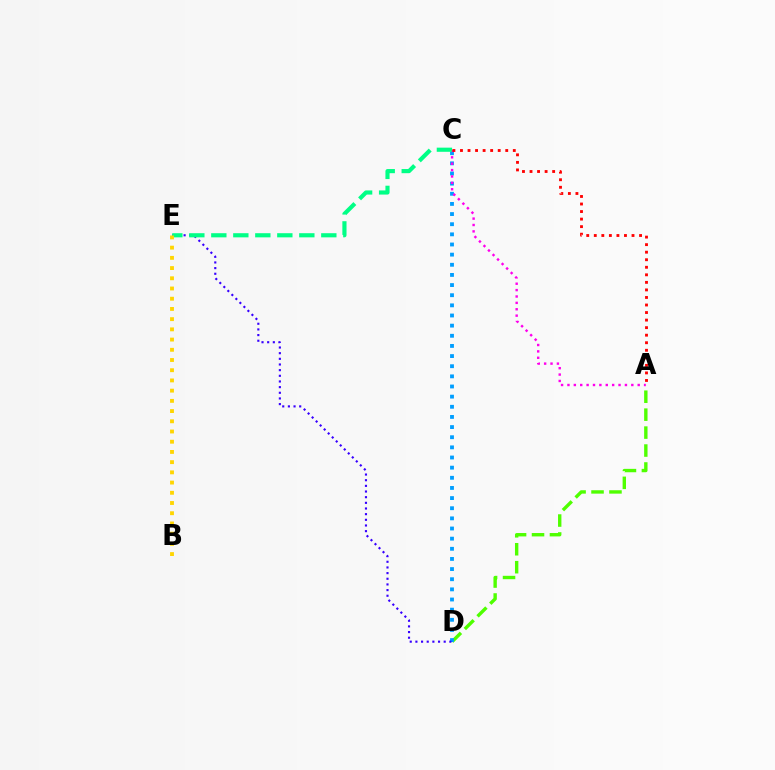{('A', 'D'): [{'color': '#4fff00', 'line_style': 'dashed', 'thickness': 2.44}], ('C', 'D'): [{'color': '#009eff', 'line_style': 'dotted', 'thickness': 2.76}], ('A', 'C'): [{'color': '#ff00ed', 'line_style': 'dotted', 'thickness': 1.74}, {'color': '#ff0000', 'line_style': 'dotted', 'thickness': 2.05}], ('D', 'E'): [{'color': '#3700ff', 'line_style': 'dotted', 'thickness': 1.54}], ('C', 'E'): [{'color': '#00ff86', 'line_style': 'dashed', 'thickness': 2.99}], ('B', 'E'): [{'color': '#ffd500', 'line_style': 'dotted', 'thickness': 2.78}]}